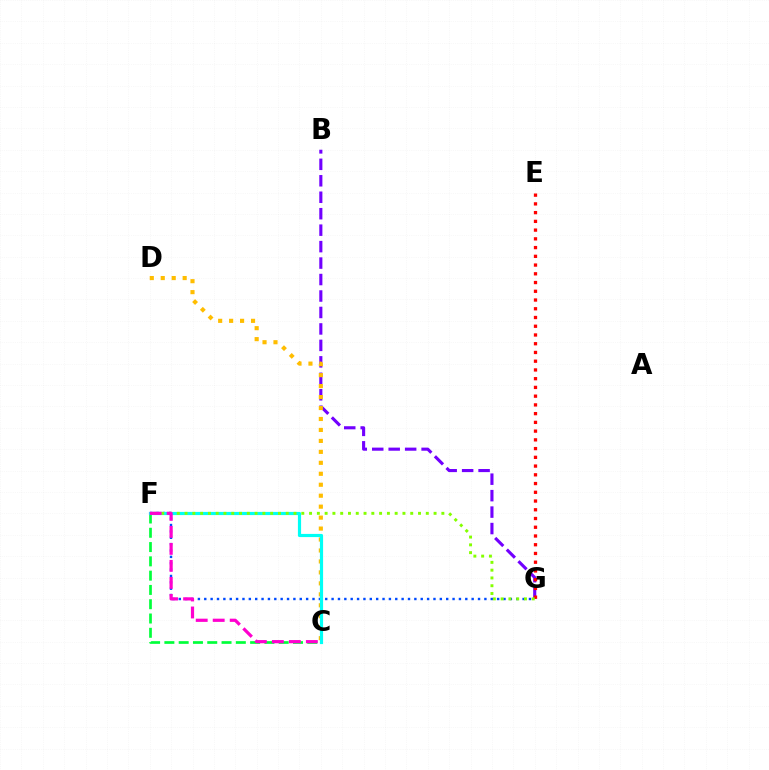{('C', 'F'): [{'color': '#00ff39', 'line_style': 'dashed', 'thickness': 1.94}, {'color': '#00fff6', 'line_style': 'solid', 'thickness': 2.29}, {'color': '#ff00cf', 'line_style': 'dashed', 'thickness': 2.31}], ('F', 'G'): [{'color': '#004bff', 'line_style': 'dotted', 'thickness': 1.73}, {'color': '#84ff00', 'line_style': 'dotted', 'thickness': 2.11}], ('B', 'G'): [{'color': '#7200ff', 'line_style': 'dashed', 'thickness': 2.24}], ('C', 'D'): [{'color': '#ffbd00', 'line_style': 'dotted', 'thickness': 2.98}], ('E', 'G'): [{'color': '#ff0000', 'line_style': 'dotted', 'thickness': 2.37}]}